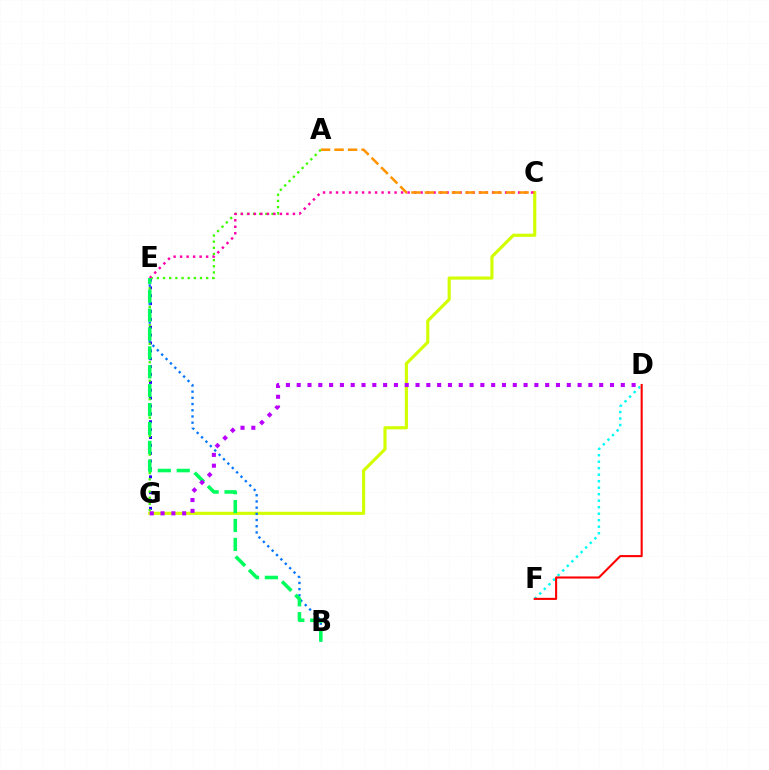{('C', 'G'): [{'color': '#d1ff00', 'line_style': 'solid', 'thickness': 2.26}], ('E', 'G'): [{'color': '#2500ff', 'line_style': 'dotted', 'thickness': 2.14}], ('B', 'E'): [{'color': '#0074ff', 'line_style': 'dotted', 'thickness': 1.68}, {'color': '#00ff5c', 'line_style': 'dashed', 'thickness': 2.57}], ('A', 'G'): [{'color': '#3dff00', 'line_style': 'dotted', 'thickness': 1.67}], ('D', 'F'): [{'color': '#00fff6', 'line_style': 'dotted', 'thickness': 1.77}, {'color': '#ff0000', 'line_style': 'solid', 'thickness': 1.51}], ('C', 'E'): [{'color': '#ff00ac', 'line_style': 'dotted', 'thickness': 1.77}], ('A', 'C'): [{'color': '#ff9400', 'line_style': 'dashed', 'thickness': 1.84}], ('D', 'G'): [{'color': '#b900ff', 'line_style': 'dotted', 'thickness': 2.94}]}